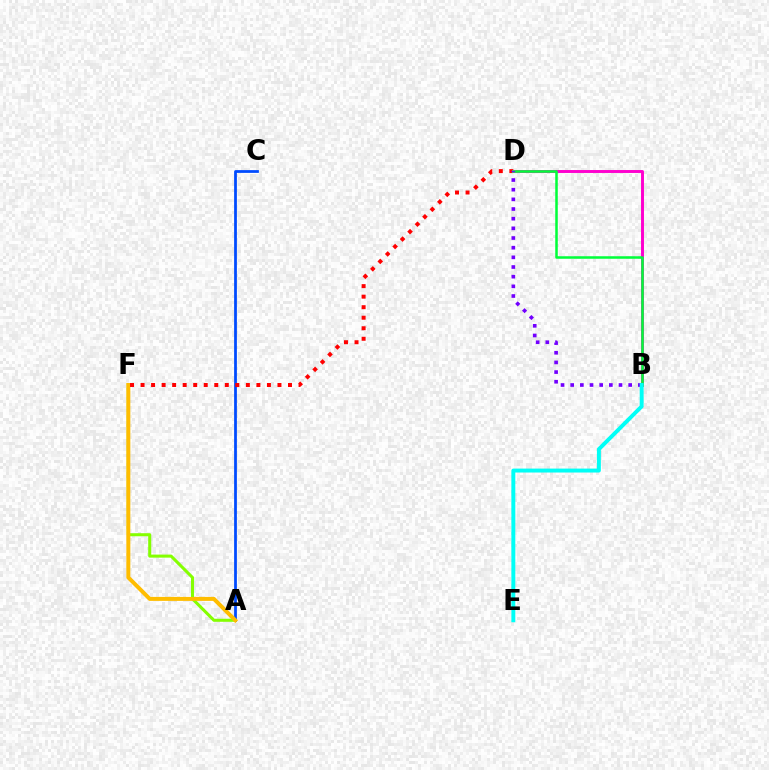{('A', 'F'): [{'color': '#84ff00', 'line_style': 'solid', 'thickness': 2.19}, {'color': '#ffbd00', 'line_style': 'solid', 'thickness': 2.87}], ('A', 'C'): [{'color': '#004bff', 'line_style': 'solid', 'thickness': 1.99}], ('D', 'F'): [{'color': '#ff0000', 'line_style': 'dotted', 'thickness': 2.86}], ('B', 'D'): [{'color': '#ff00cf', 'line_style': 'solid', 'thickness': 2.11}, {'color': '#00ff39', 'line_style': 'solid', 'thickness': 1.82}, {'color': '#7200ff', 'line_style': 'dotted', 'thickness': 2.63}], ('B', 'E'): [{'color': '#00fff6', 'line_style': 'solid', 'thickness': 2.83}]}